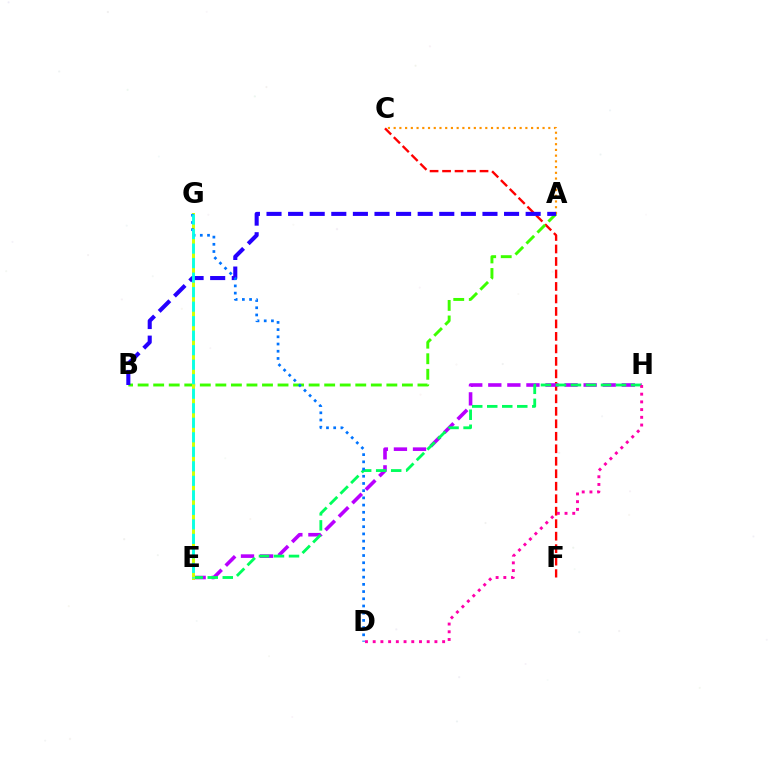{('C', 'F'): [{'color': '#ff0000', 'line_style': 'dashed', 'thickness': 1.7}], ('E', 'H'): [{'color': '#b900ff', 'line_style': 'dashed', 'thickness': 2.59}, {'color': '#00ff5c', 'line_style': 'dashed', 'thickness': 2.04}], ('A', 'B'): [{'color': '#3dff00', 'line_style': 'dashed', 'thickness': 2.11}, {'color': '#2500ff', 'line_style': 'dashed', 'thickness': 2.93}], ('A', 'C'): [{'color': '#ff9400', 'line_style': 'dotted', 'thickness': 1.56}], ('D', 'H'): [{'color': '#ff00ac', 'line_style': 'dotted', 'thickness': 2.1}], ('E', 'G'): [{'color': '#d1ff00', 'line_style': 'solid', 'thickness': 2.14}, {'color': '#00fff6', 'line_style': 'dashed', 'thickness': 1.97}], ('D', 'G'): [{'color': '#0074ff', 'line_style': 'dotted', 'thickness': 1.96}]}